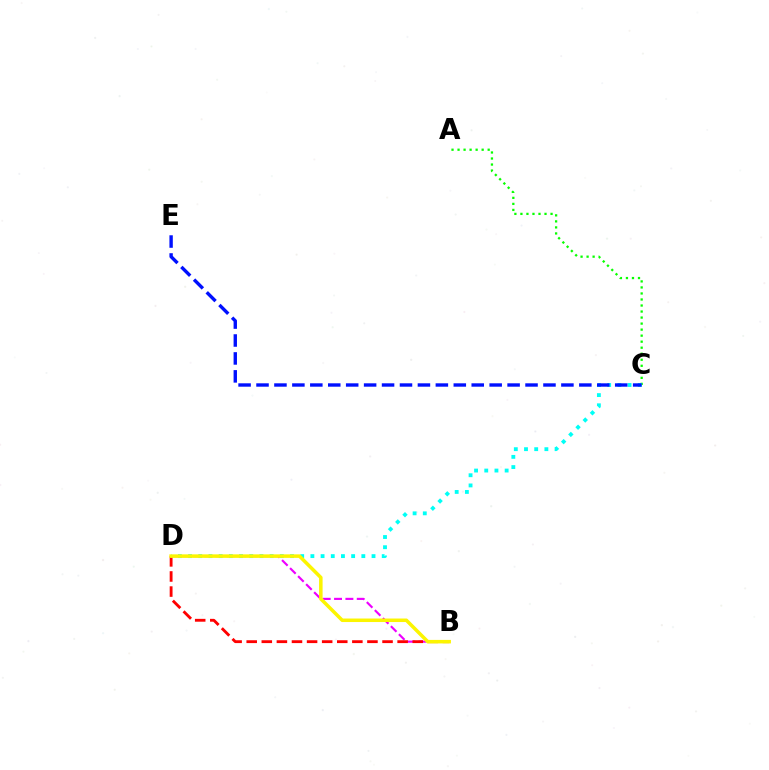{('B', 'D'): [{'color': '#ee00ff', 'line_style': 'dashed', 'thickness': 1.54}, {'color': '#ff0000', 'line_style': 'dashed', 'thickness': 2.05}, {'color': '#fcf500', 'line_style': 'solid', 'thickness': 2.53}], ('A', 'C'): [{'color': '#08ff00', 'line_style': 'dotted', 'thickness': 1.64}], ('C', 'D'): [{'color': '#00fff6', 'line_style': 'dotted', 'thickness': 2.77}], ('C', 'E'): [{'color': '#0010ff', 'line_style': 'dashed', 'thickness': 2.44}]}